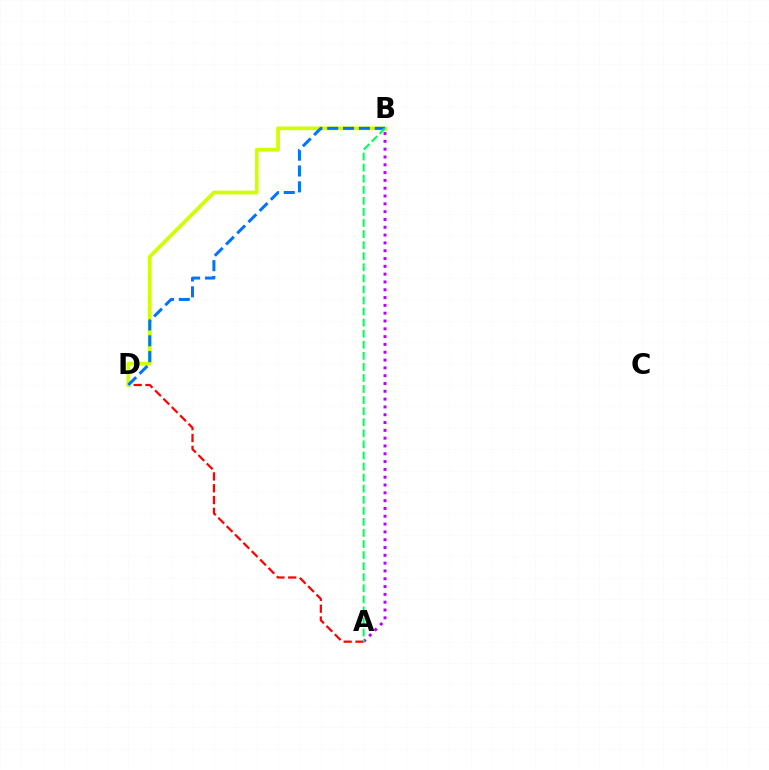{('A', 'B'): [{'color': '#b900ff', 'line_style': 'dotted', 'thickness': 2.12}, {'color': '#00ff5c', 'line_style': 'dashed', 'thickness': 1.5}], ('A', 'D'): [{'color': '#ff0000', 'line_style': 'dashed', 'thickness': 1.61}], ('B', 'D'): [{'color': '#d1ff00', 'line_style': 'solid', 'thickness': 2.71}, {'color': '#0074ff', 'line_style': 'dashed', 'thickness': 2.15}]}